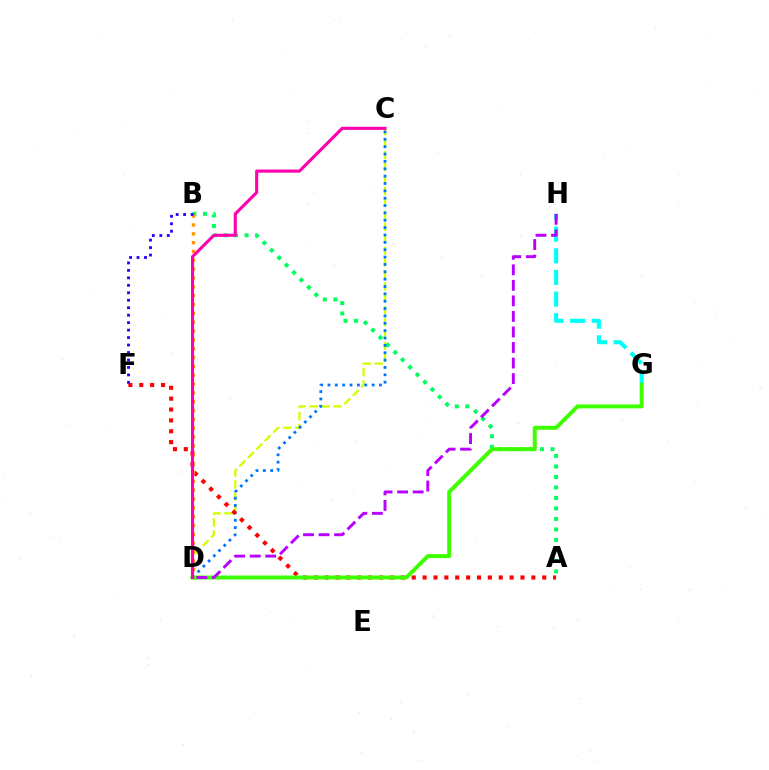{('C', 'D'): [{'color': '#d1ff00', 'line_style': 'dashed', 'thickness': 1.62}, {'color': '#0074ff', 'line_style': 'dotted', 'thickness': 2.0}, {'color': '#ff00ac', 'line_style': 'solid', 'thickness': 2.23}], ('A', 'B'): [{'color': '#00ff5c', 'line_style': 'dotted', 'thickness': 2.85}], ('G', 'H'): [{'color': '#00fff6', 'line_style': 'dashed', 'thickness': 2.94}], ('A', 'F'): [{'color': '#ff0000', 'line_style': 'dotted', 'thickness': 2.95}], ('B', 'D'): [{'color': '#ff9400', 'line_style': 'dotted', 'thickness': 2.4}], ('D', 'G'): [{'color': '#3dff00', 'line_style': 'solid', 'thickness': 2.86}], ('B', 'F'): [{'color': '#2500ff', 'line_style': 'dotted', 'thickness': 2.03}], ('D', 'H'): [{'color': '#b900ff', 'line_style': 'dashed', 'thickness': 2.11}]}